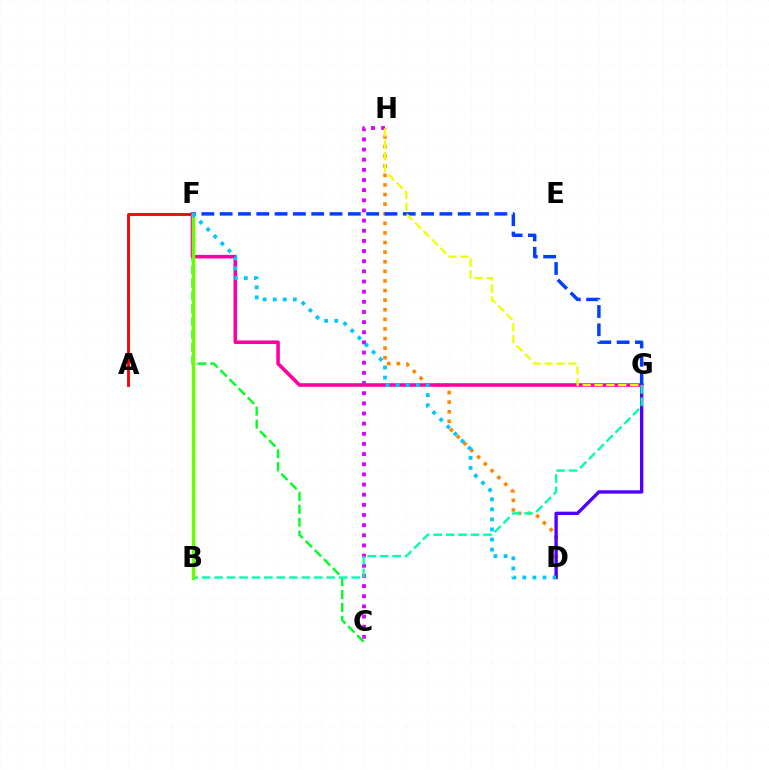{('D', 'H'): [{'color': '#ff8800', 'line_style': 'dotted', 'thickness': 2.61}], ('D', 'G'): [{'color': '#4f00ff', 'line_style': 'solid', 'thickness': 2.41}], ('C', 'F'): [{'color': '#00ff27', 'line_style': 'dashed', 'thickness': 1.75}], ('C', 'H'): [{'color': '#d600ff', 'line_style': 'dotted', 'thickness': 2.76}], ('A', 'F'): [{'color': '#ff0000', 'line_style': 'solid', 'thickness': 2.06}], ('F', 'G'): [{'color': '#ff00a0', 'line_style': 'solid', 'thickness': 2.57}, {'color': '#003fff', 'line_style': 'dashed', 'thickness': 2.49}], ('B', 'G'): [{'color': '#00ffaf', 'line_style': 'dashed', 'thickness': 1.69}], ('G', 'H'): [{'color': '#eeff00', 'line_style': 'dashed', 'thickness': 1.61}], ('B', 'F'): [{'color': '#66ff00', 'line_style': 'solid', 'thickness': 2.49}], ('D', 'F'): [{'color': '#00c7ff', 'line_style': 'dotted', 'thickness': 2.73}]}